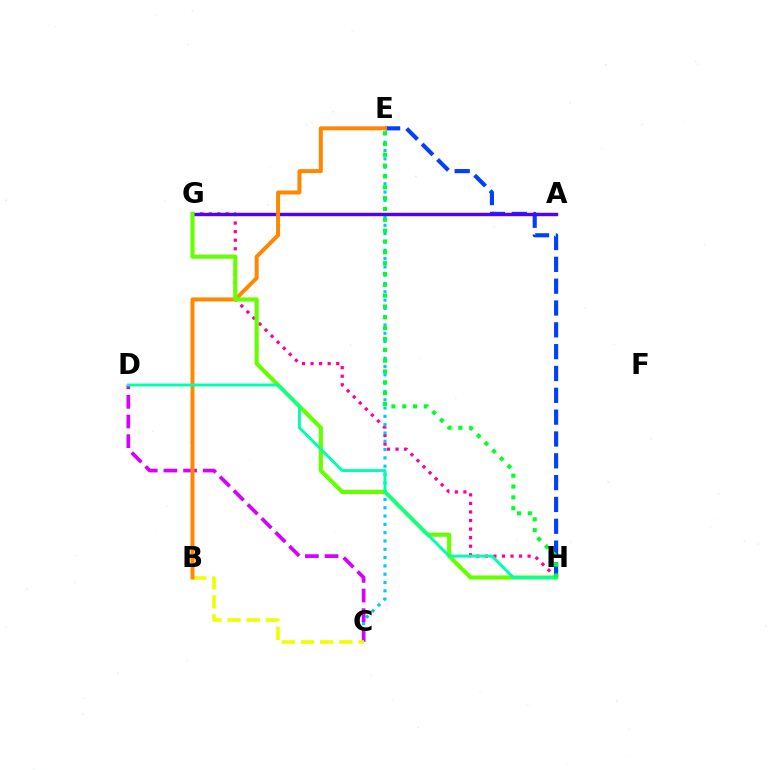{('G', 'H'): [{'color': '#ff00a0', 'line_style': 'dotted', 'thickness': 2.33}, {'color': '#66ff00', 'line_style': 'solid', 'thickness': 2.99}], ('A', 'G'): [{'color': '#ff0000', 'line_style': 'dotted', 'thickness': 2.12}, {'color': '#4f00ff', 'line_style': 'solid', 'thickness': 2.45}], ('C', 'E'): [{'color': '#00c7ff', 'line_style': 'dotted', 'thickness': 2.26}], ('E', 'H'): [{'color': '#003fff', 'line_style': 'dashed', 'thickness': 2.97}, {'color': '#00ff27', 'line_style': 'dotted', 'thickness': 2.94}], ('C', 'D'): [{'color': '#d600ff', 'line_style': 'dashed', 'thickness': 2.67}], ('B', 'C'): [{'color': '#eeff00', 'line_style': 'dashed', 'thickness': 2.6}], ('B', 'E'): [{'color': '#ff8800', 'line_style': 'solid', 'thickness': 2.87}], ('D', 'H'): [{'color': '#00ffaf', 'line_style': 'solid', 'thickness': 2.1}]}